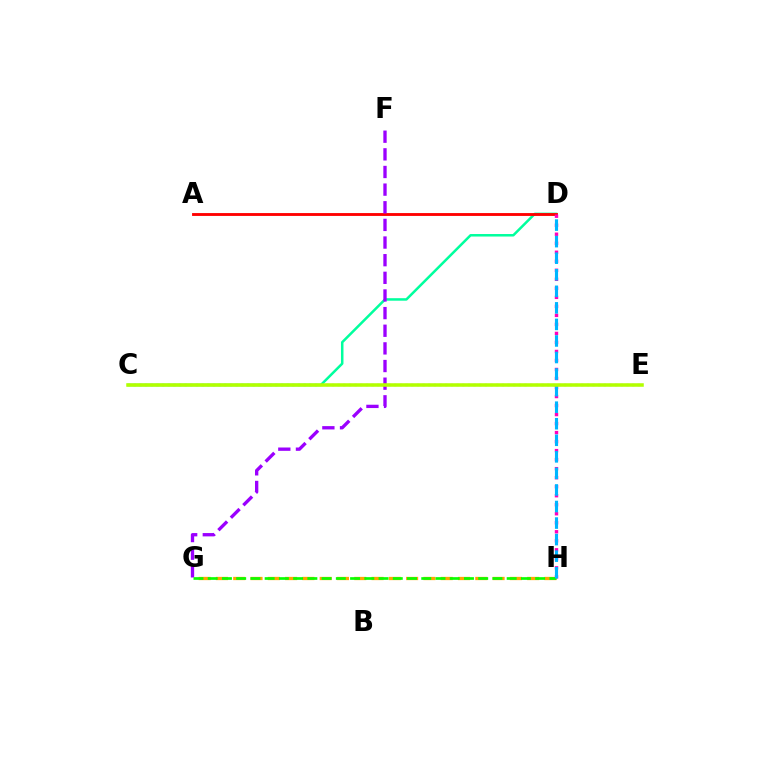{('C', 'D'): [{'color': '#00ff9d', 'line_style': 'solid', 'thickness': 1.81}], ('A', 'D'): [{'color': '#ff0000', 'line_style': 'solid', 'thickness': 2.05}], ('C', 'E'): [{'color': '#0010ff', 'line_style': 'dotted', 'thickness': 1.54}, {'color': '#b3ff00', 'line_style': 'solid', 'thickness': 2.54}], ('G', 'H'): [{'color': '#ffa500', 'line_style': 'dashed', 'thickness': 2.35}, {'color': '#08ff00', 'line_style': 'dashed', 'thickness': 1.93}], ('F', 'G'): [{'color': '#9b00ff', 'line_style': 'dashed', 'thickness': 2.4}], ('D', 'H'): [{'color': '#ff00bd', 'line_style': 'dotted', 'thickness': 2.45}, {'color': '#00b5ff', 'line_style': 'dashed', 'thickness': 2.25}]}